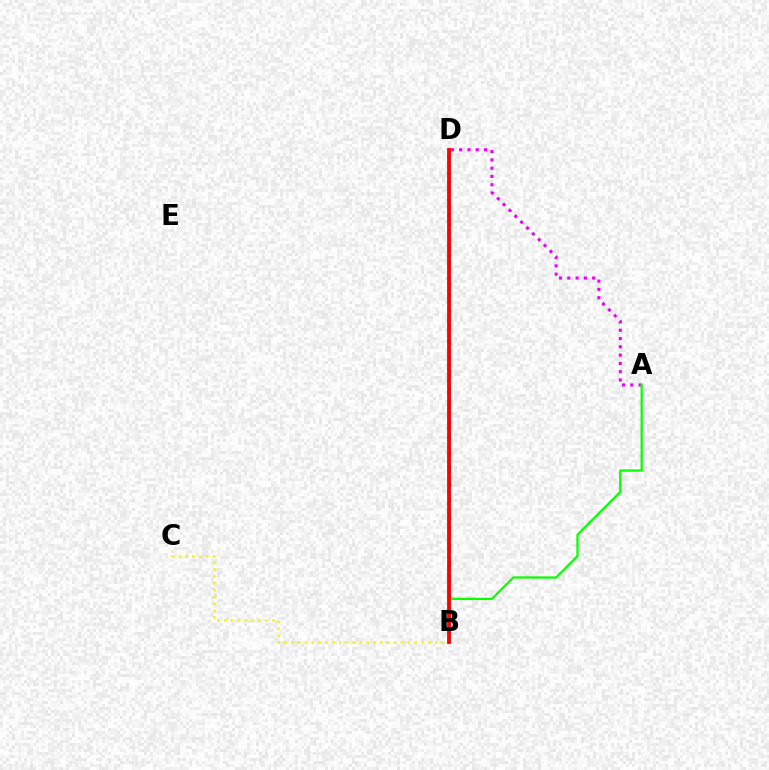{('A', 'D'): [{'color': '#ee00ff', 'line_style': 'dotted', 'thickness': 2.25}], ('B', 'D'): [{'color': '#0010ff', 'line_style': 'dashed', 'thickness': 2.14}, {'color': '#00fff6', 'line_style': 'dashed', 'thickness': 2.17}, {'color': '#ff0000', 'line_style': 'solid', 'thickness': 2.76}], ('A', 'B'): [{'color': '#08ff00', 'line_style': 'solid', 'thickness': 1.62}], ('B', 'C'): [{'color': '#fcf500', 'line_style': 'dotted', 'thickness': 1.86}]}